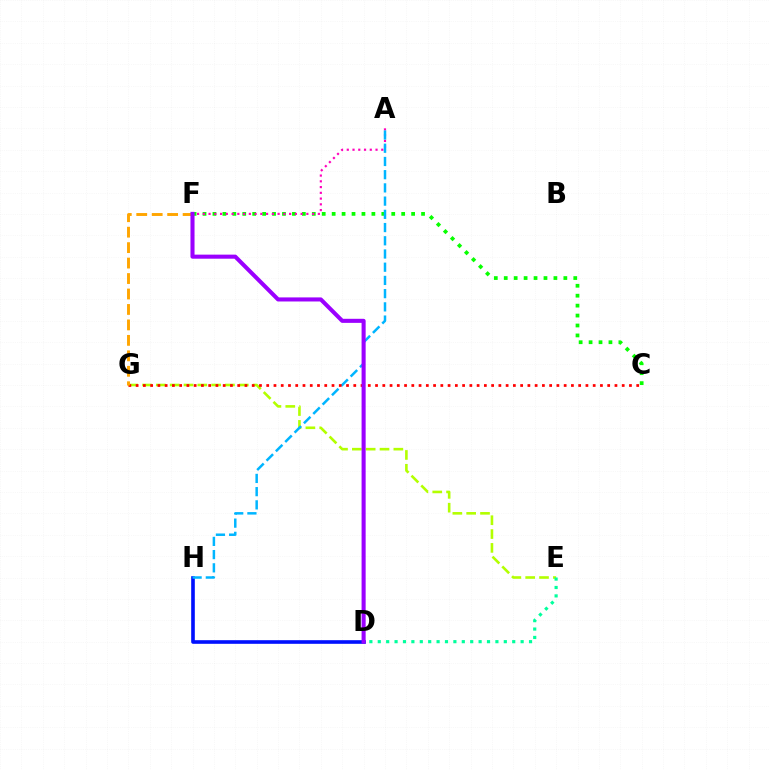{('C', 'F'): [{'color': '#08ff00', 'line_style': 'dotted', 'thickness': 2.7}], ('D', 'H'): [{'color': '#0010ff', 'line_style': 'solid', 'thickness': 2.61}], ('A', 'F'): [{'color': '#ff00bd', 'line_style': 'dotted', 'thickness': 1.56}], ('E', 'G'): [{'color': '#b3ff00', 'line_style': 'dashed', 'thickness': 1.88}], ('D', 'E'): [{'color': '#00ff9d', 'line_style': 'dotted', 'thickness': 2.28}], ('A', 'H'): [{'color': '#00b5ff', 'line_style': 'dashed', 'thickness': 1.8}], ('C', 'G'): [{'color': '#ff0000', 'line_style': 'dotted', 'thickness': 1.97}], ('F', 'G'): [{'color': '#ffa500', 'line_style': 'dashed', 'thickness': 2.1}], ('D', 'F'): [{'color': '#9b00ff', 'line_style': 'solid', 'thickness': 2.93}]}